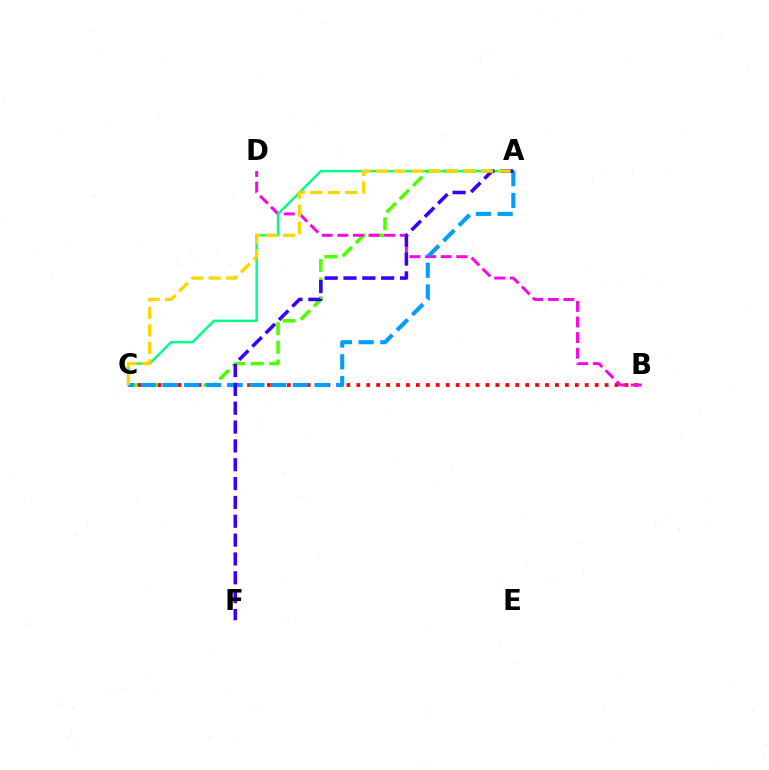{('A', 'C'): [{'color': '#4fff00', 'line_style': 'dashed', 'thickness': 2.54}, {'color': '#00ff86', 'line_style': 'solid', 'thickness': 1.76}, {'color': '#009eff', 'line_style': 'dashed', 'thickness': 2.95}, {'color': '#ffd500', 'line_style': 'dashed', 'thickness': 2.37}], ('B', 'C'): [{'color': '#ff0000', 'line_style': 'dotted', 'thickness': 2.7}], ('B', 'D'): [{'color': '#ff00ed', 'line_style': 'dashed', 'thickness': 2.12}], ('A', 'F'): [{'color': '#3700ff', 'line_style': 'dashed', 'thickness': 2.56}]}